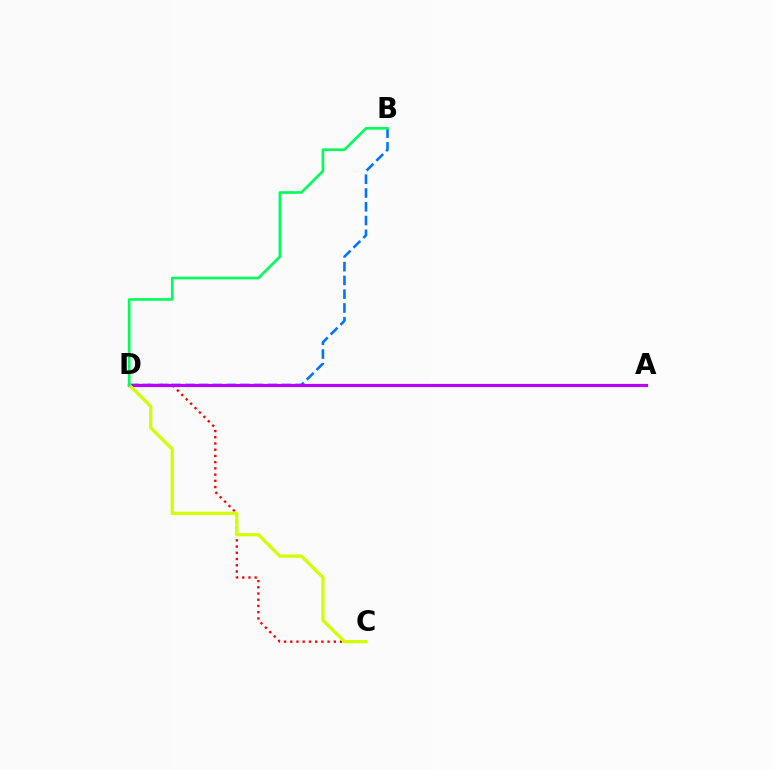{('B', 'D'): [{'color': '#0074ff', 'line_style': 'dashed', 'thickness': 1.87}, {'color': '#00ff5c', 'line_style': 'solid', 'thickness': 1.91}], ('C', 'D'): [{'color': '#ff0000', 'line_style': 'dotted', 'thickness': 1.69}, {'color': '#d1ff00', 'line_style': 'solid', 'thickness': 2.33}], ('A', 'D'): [{'color': '#b900ff', 'line_style': 'solid', 'thickness': 2.31}]}